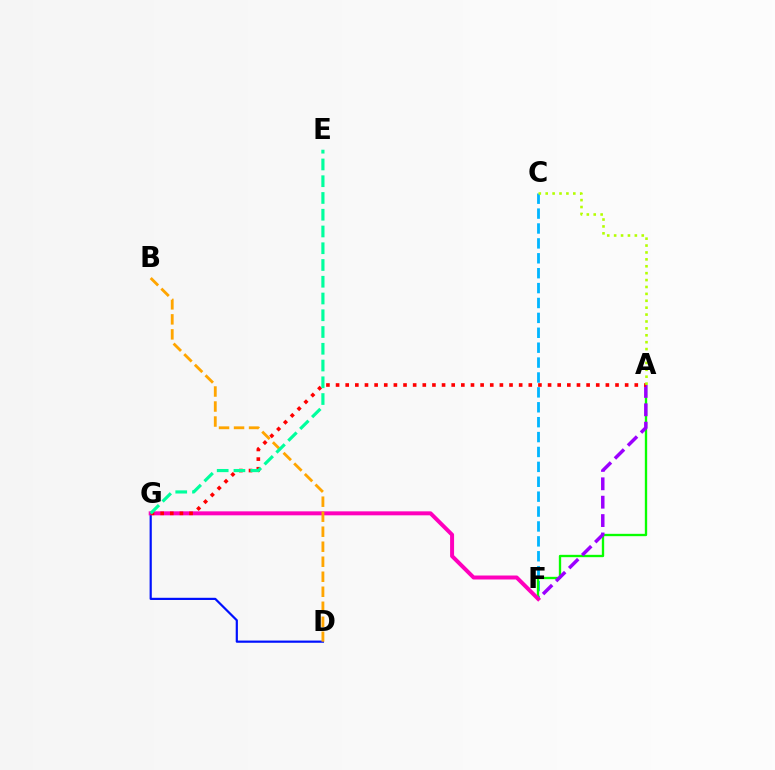{('C', 'F'): [{'color': '#00b5ff', 'line_style': 'dashed', 'thickness': 2.02}], ('A', 'F'): [{'color': '#08ff00', 'line_style': 'solid', 'thickness': 1.69}, {'color': '#9b00ff', 'line_style': 'dashed', 'thickness': 2.5}], ('D', 'G'): [{'color': '#0010ff', 'line_style': 'solid', 'thickness': 1.58}], ('F', 'G'): [{'color': '#ff00bd', 'line_style': 'solid', 'thickness': 2.86}], ('A', 'G'): [{'color': '#ff0000', 'line_style': 'dotted', 'thickness': 2.62}], ('B', 'D'): [{'color': '#ffa500', 'line_style': 'dashed', 'thickness': 2.04}], ('E', 'G'): [{'color': '#00ff9d', 'line_style': 'dashed', 'thickness': 2.28}], ('A', 'C'): [{'color': '#b3ff00', 'line_style': 'dotted', 'thickness': 1.88}]}